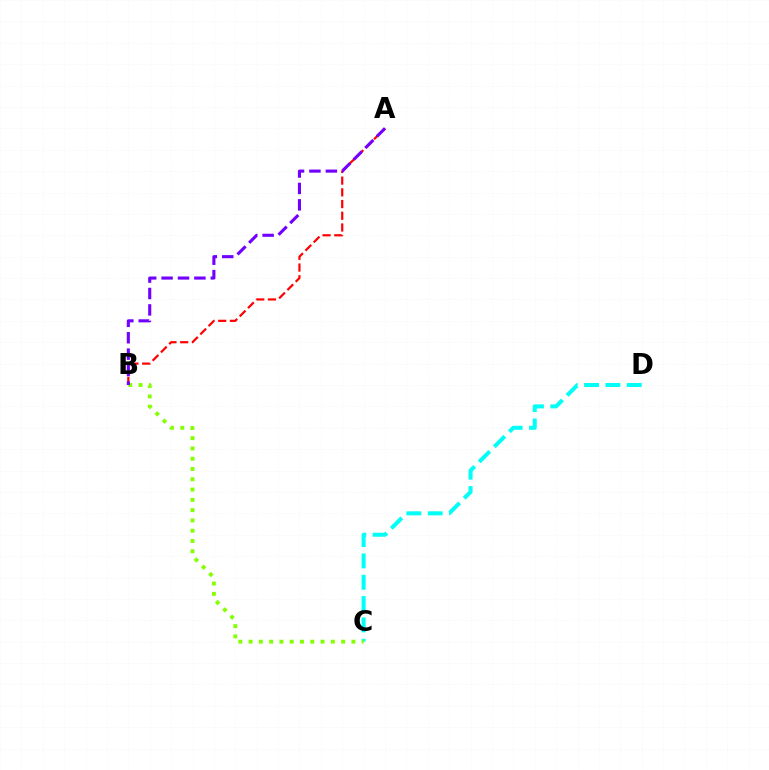{('C', 'D'): [{'color': '#00fff6', 'line_style': 'dashed', 'thickness': 2.9}], ('B', 'C'): [{'color': '#84ff00', 'line_style': 'dotted', 'thickness': 2.79}], ('A', 'B'): [{'color': '#ff0000', 'line_style': 'dashed', 'thickness': 1.59}, {'color': '#7200ff', 'line_style': 'dashed', 'thickness': 2.23}]}